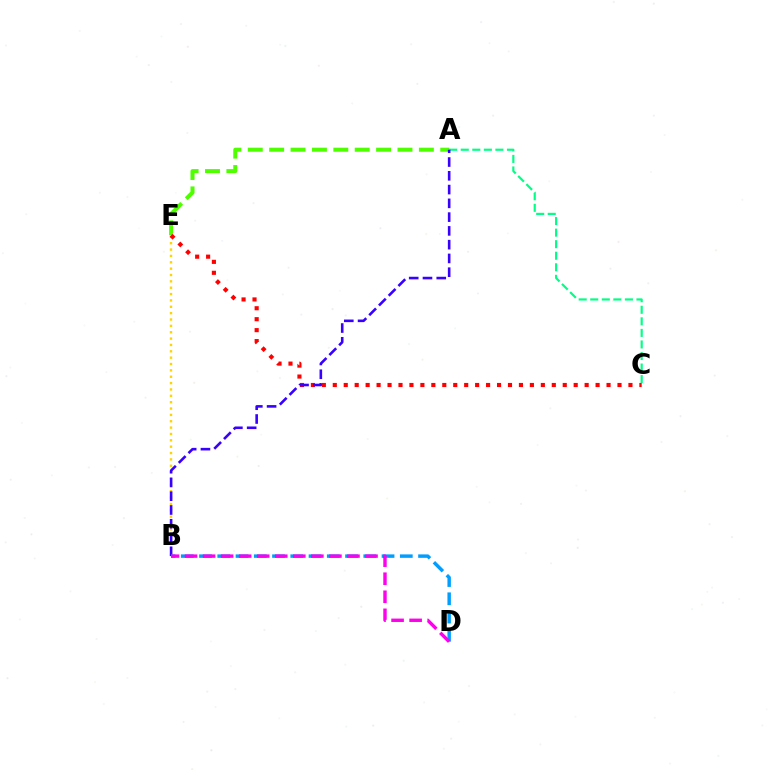{('A', 'C'): [{'color': '#00ff86', 'line_style': 'dashed', 'thickness': 1.57}], ('A', 'E'): [{'color': '#4fff00', 'line_style': 'dashed', 'thickness': 2.91}], ('B', 'E'): [{'color': '#ffd500', 'line_style': 'dotted', 'thickness': 1.73}], ('C', 'E'): [{'color': '#ff0000', 'line_style': 'dotted', 'thickness': 2.98}], ('A', 'B'): [{'color': '#3700ff', 'line_style': 'dashed', 'thickness': 1.87}], ('B', 'D'): [{'color': '#009eff', 'line_style': 'dashed', 'thickness': 2.48}, {'color': '#ff00ed', 'line_style': 'dashed', 'thickness': 2.45}]}